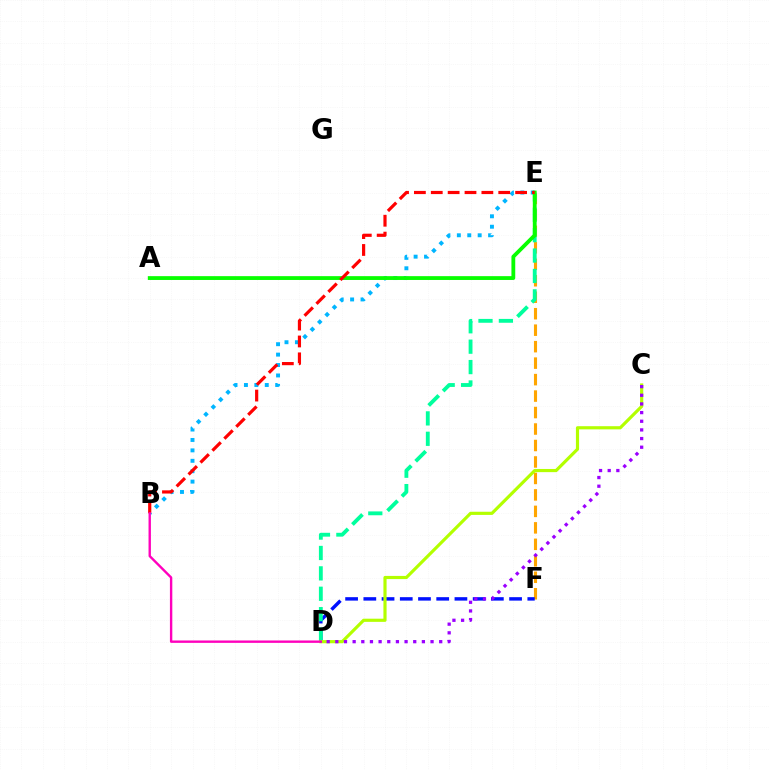{('E', 'F'): [{'color': '#ffa500', 'line_style': 'dashed', 'thickness': 2.24}], ('D', 'F'): [{'color': '#0010ff', 'line_style': 'dashed', 'thickness': 2.48}], ('B', 'E'): [{'color': '#00b5ff', 'line_style': 'dotted', 'thickness': 2.83}, {'color': '#ff0000', 'line_style': 'dashed', 'thickness': 2.29}], ('D', 'E'): [{'color': '#00ff9d', 'line_style': 'dashed', 'thickness': 2.77}], ('A', 'E'): [{'color': '#08ff00', 'line_style': 'solid', 'thickness': 2.75}], ('C', 'D'): [{'color': '#b3ff00', 'line_style': 'solid', 'thickness': 2.28}, {'color': '#9b00ff', 'line_style': 'dotted', 'thickness': 2.35}], ('B', 'D'): [{'color': '#ff00bd', 'line_style': 'solid', 'thickness': 1.72}]}